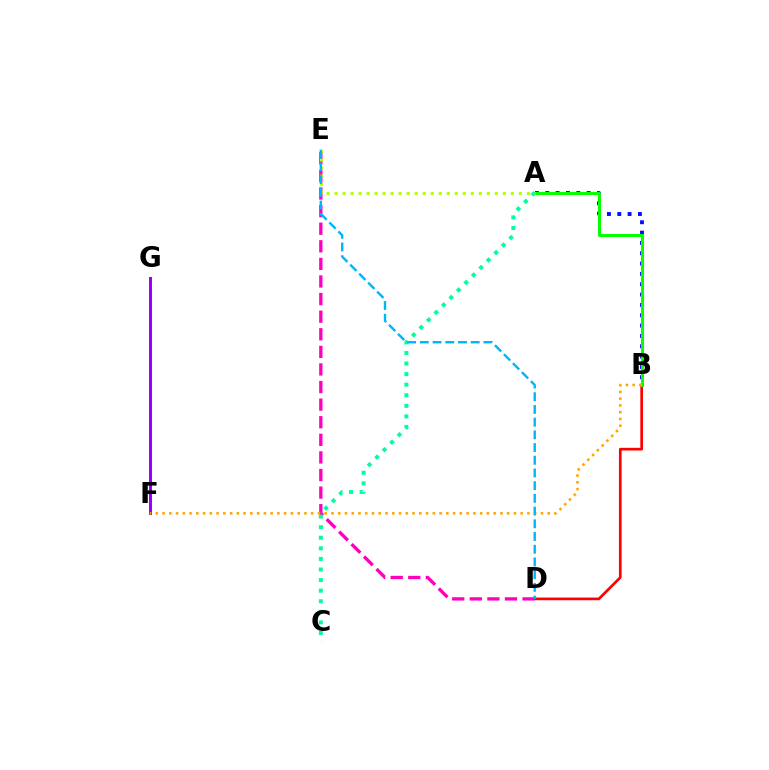{('A', 'B'): [{'color': '#0010ff', 'line_style': 'dotted', 'thickness': 2.81}, {'color': '#08ff00', 'line_style': 'solid', 'thickness': 2.17}], ('B', 'D'): [{'color': '#ff0000', 'line_style': 'solid', 'thickness': 1.93}], ('D', 'E'): [{'color': '#ff00bd', 'line_style': 'dashed', 'thickness': 2.39}, {'color': '#00b5ff', 'line_style': 'dashed', 'thickness': 1.73}], ('F', 'G'): [{'color': '#9b00ff', 'line_style': 'solid', 'thickness': 2.16}], ('A', 'C'): [{'color': '#00ff9d', 'line_style': 'dotted', 'thickness': 2.87}], ('B', 'F'): [{'color': '#ffa500', 'line_style': 'dotted', 'thickness': 1.84}], ('A', 'E'): [{'color': '#b3ff00', 'line_style': 'dotted', 'thickness': 2.18}]}